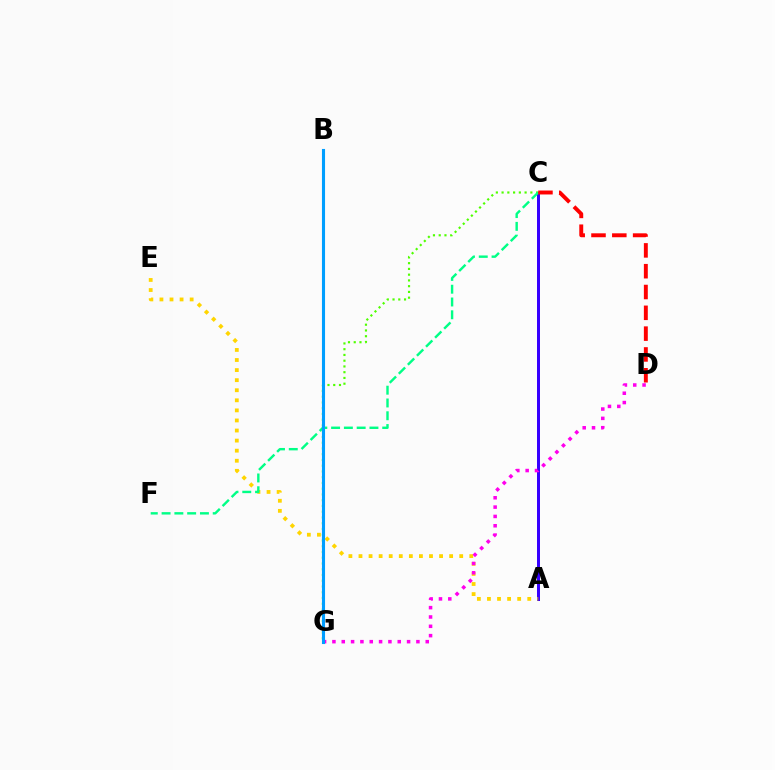{('A', 'C'): [{'color': '#3700ff', 'line_style': 'solid', 'thickness': 2.15}], ('A', 'E'): [{'color': '#ffd500', 'line_style': 'dotted', 'thickness': 2.74}], ('C', 'G'): [{'color': '#4fff00', 'line_style': 'dotted', 'thickness': 1.56}], ('D', 'G'): [{'color': '#ff00ed', 'line_style': 'dotted', 'thickness': 2.54}], ('C', 'F'): [{'color': '#00ff86', 'line_style': 'dashed', 'thickness': 1.74}], ('B', 'G'): [{'color': '#009eff', 'line_style': 'solid', 'thickness': 2.23}], ('C', 'D'): [{'color': '#ff0000', 'line_style': 'dashed', 'thickness': 2.83}]}